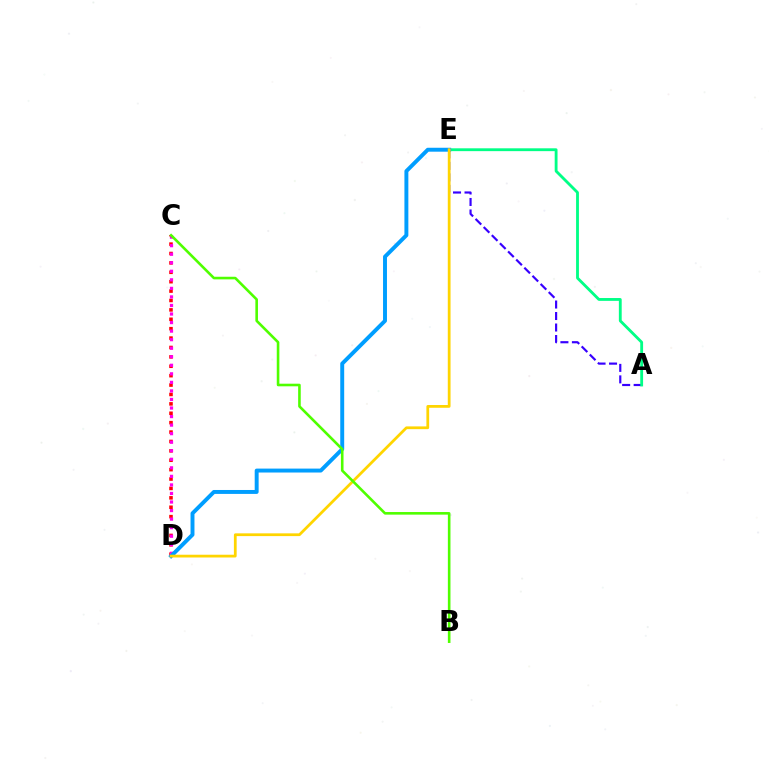{('A', 'E'): [{'color': '#3700ff', 'line_style': 'dashed', 'thickness': 1.56}, {'color': '#00ff86', 'line_style': 'solid', 'thickness': 2.04}], ('C', 'D'): [{'color': '#ff0000', 'line_style': 'dotted', 'thickness': 2.55}, {'color': '#ff00ed', 'line_style': 'dotted', 'thickness': 2.32}], ('D', 'E'): [{'color': '#009eff', 'line_style': 'solid', 'thickness': 2.83}, {'color': '#ffd500', 'line_style': 'solid', 'thickness': 1.99}], ('B', 'C'): [{'color': '#4fff00', 'line_style': 'solid', 'thickness': 1.88}]}